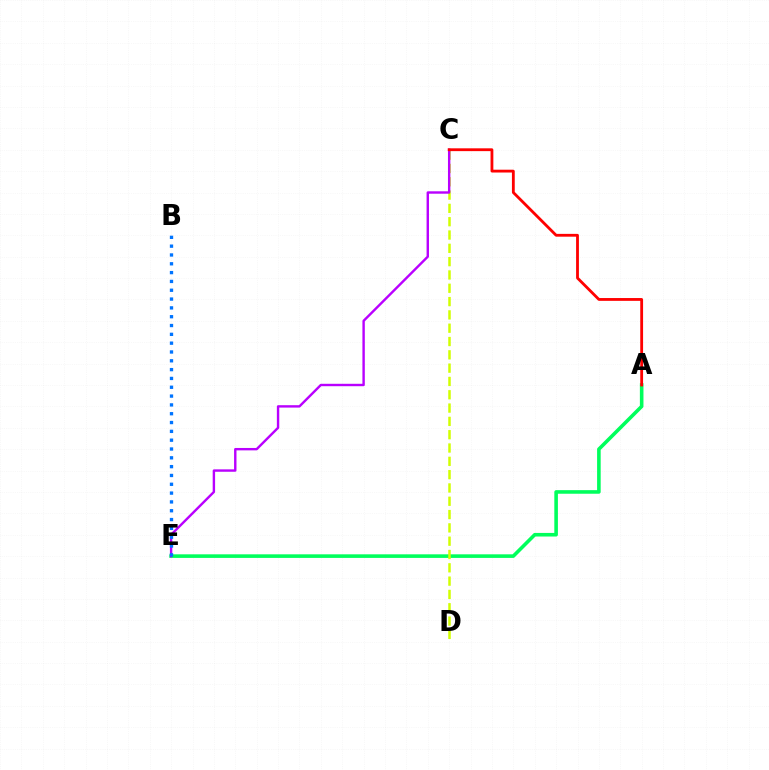{('A', 'E'): [{'color': '#00ff5c', 'line_style': 'solid', 'thickness': 2.59}], ('C', 'D'): [{'color': '#d1ff00', 'line_style': 'dashed', 'thickness': 1.81}], ('C', 'E'): [{'color': '#b900ff', 'line_style': 'solid', 'thickness': 1.73}], ('A', 'C'): [{'color': '#ff0000', 'line_style': 'solid', 'thickness': 2.03}], ('B', 'E'): [{'color': '#0074ff', 'line_style': 'dotted', 'thickness': 2.4}]}